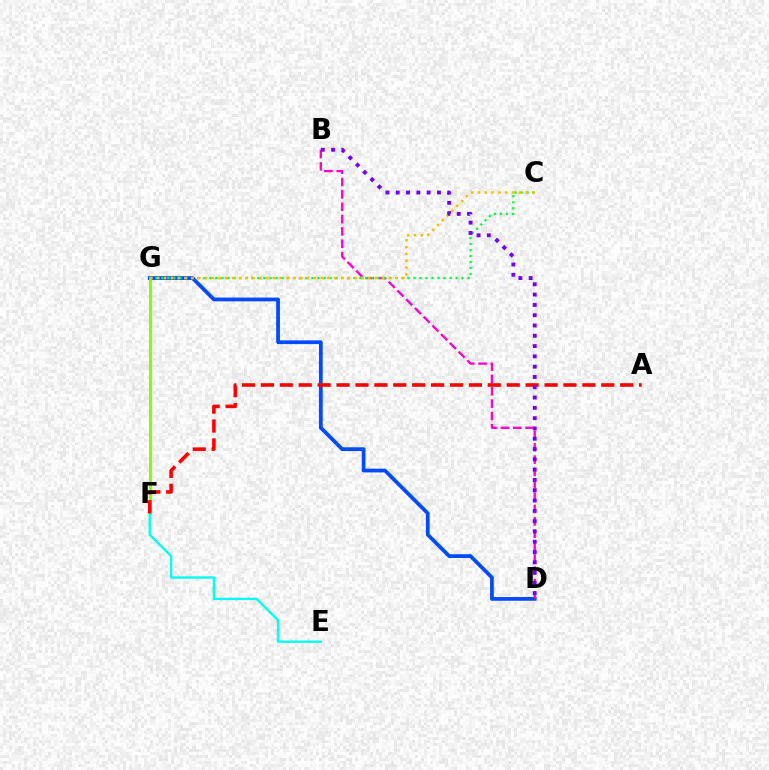{('D', 'G'): [{'color': '#004bff', 'line_style': 'solid', 'thickness': 2.7}], ('B', 'D'): [{'color': '#ff00cf', 'line_style': 'dashed', 'thickness': 1.68}, {'color': '#7200ff', 'line_style': 'dotted', 'thickness': 2.8}], ('F', 'G'): [{'color': '#84ff00', 'line_style': 'solid', 'thickness': 2.12}], ('E', 'F'): [{'color': '#00fff6', 'line_style': 'solid', 'thickness': 1.69}], ('C', 'G'): [{'color': '#00ff39', 'line_style': 'dotted', 'thickness': 1.63}, {'color': '#ffbd00', 'line_style': 'dotted', 'thickness': 1.85}], ('A', 'F'): [{'color': '#ff0000', 'line_style': 'dashed', 'thickness': 2.57}]}